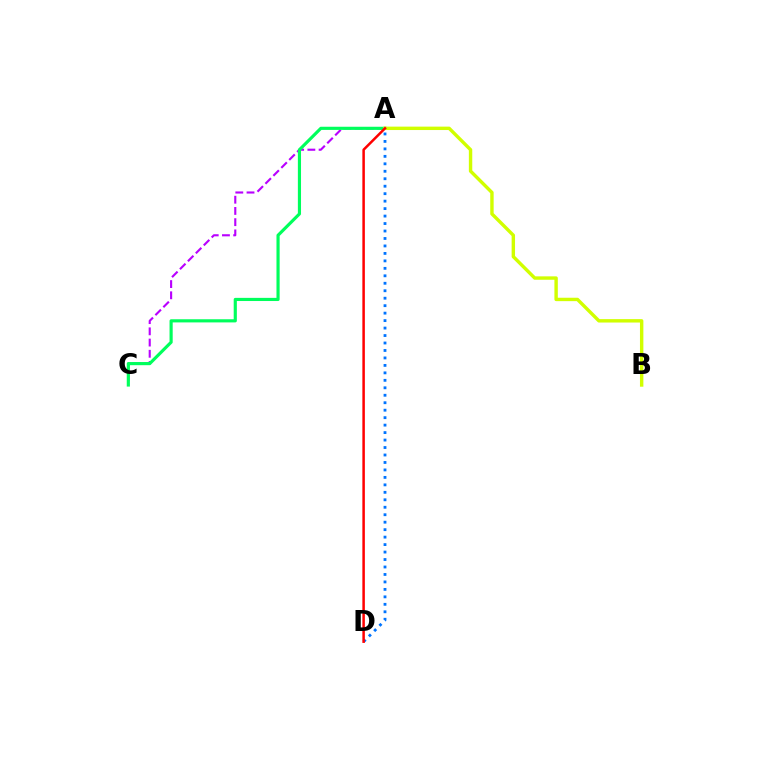{('A', 'C'): [{'color': '#b900ff', 'line_style': 'dashed', 'thickness': 1.52}, {'color': '#00ff5c', 'line_style': 'solid', 'thickness': 2.27}], ('A', 'B'): [{'color': '#d1ff00', 'line_style': 'solid', 'thickness': 2.45}], ('A', 'D'): [{'color': '#0074ff', 'line_style': 'dotted', 'thickness': 2.03}, {'color': '#ff0000', 'line_style': 'solid', 'thickness': 1.8}]}